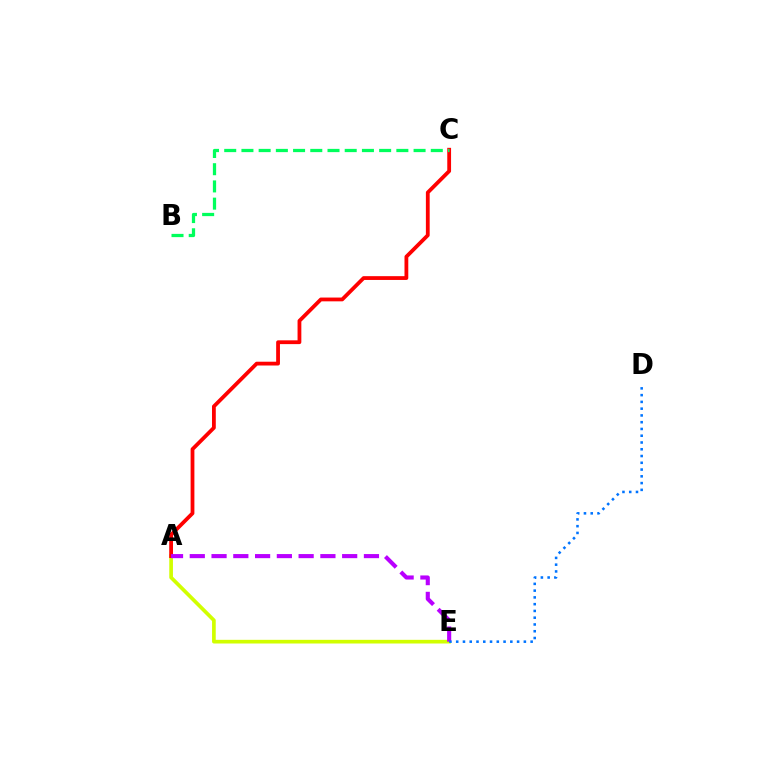{('A', 'E'): [{'color': '#d1ff00', 'line_style': 'solid', 'thickness': 2.65}, {'color': '#b900ff', 'line_style': 'dashed', 'thickness': 2.96}], ('A', 'C'): [{'color': '#ff0000', 'line_style': 'solid', 'thickness': 2.73}], ('B', 'C'): [{'color': '#00ff5c', 'line_style': 'dashed', 'thickness': 2.34}], ('D', 'E'): [{'color': '#0074ff', 'line_style': 'dotted', 'thickness': 1.84}]}